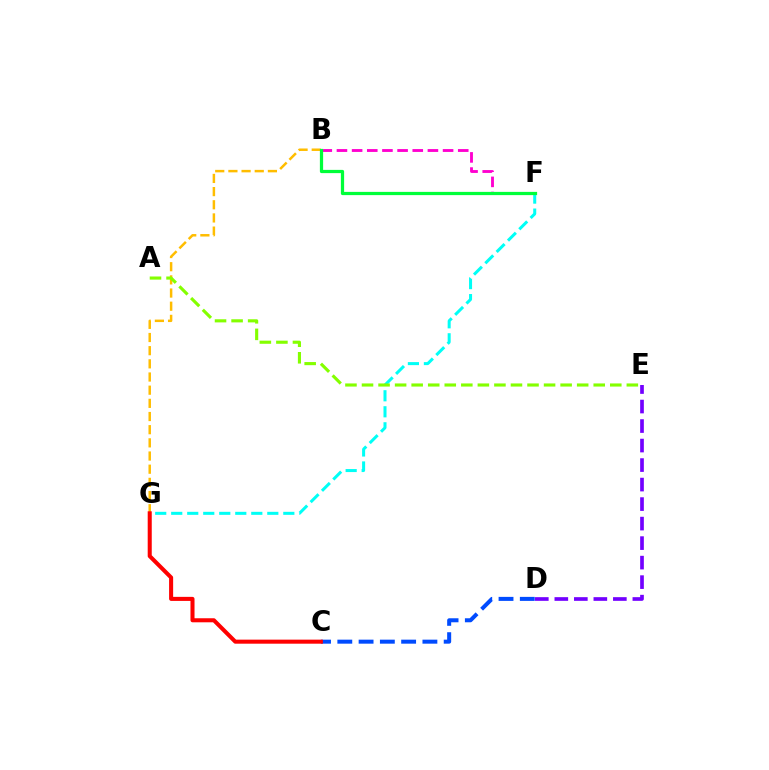{('C', 'D'): [{'color': '#004bff', 'line_style': 'dashed', 'thickness': 2.89}], ('B', 'G'): [{'color': '#ffbd00', 'line_style': 'dashed', 'thickness': 1.79}], ('F', 'G'): [{'color': '#00fff6', 'line_style': 'dashed', 'thickness': 2.18}], ('D', 'E'): [{'color': '#7200ff', 'line_style': 'dashed', 'thickness': 2.65}], ('B', 'F'): [{'color': '#ff00cf', 'line_style': 'dashed', 'thickness': 2.06}, {'color': '#00ff39', 'line_style': 'solid', 'thickness': 2.33}], ('A', 'E'): [{'color': '#84ff00', 'line_style': 'dashed', 'thickness': 2.25}], ('C', 'G'): [{'color': '#ff0000', 'line_style': 'solid', 'thickness': 2.92}]}